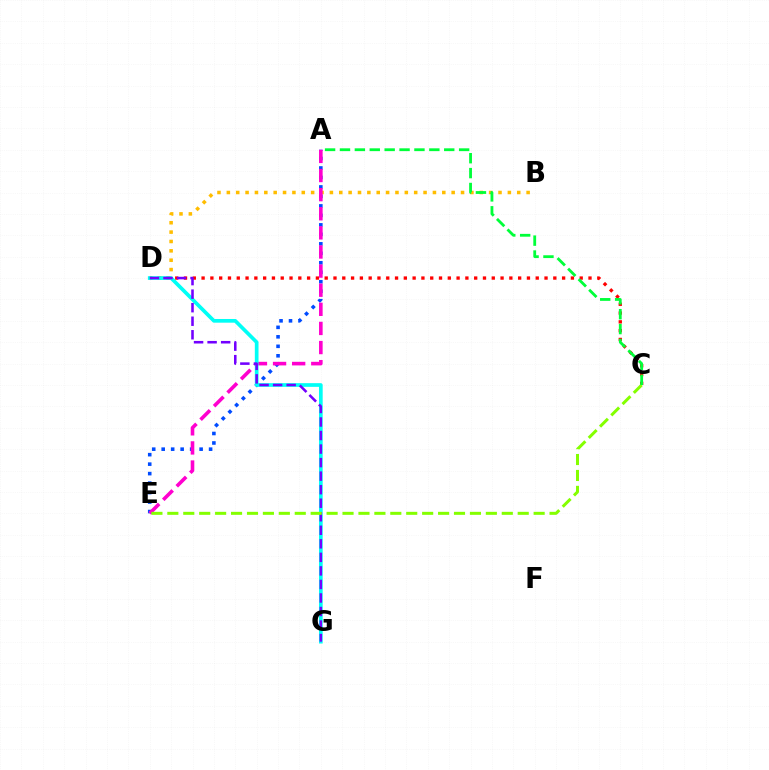{('B', 'D'): [{'color': '#ffbd00', 'line_style': 'dotted', 'thickness': 2.55}], ('C', 'D'): [{'color': '#ff0000', 'line_style': 'dotted', 'thickness': 2.39}], ('A', 'E'): [{'color': '#004bff', 'line_style': 'dotted', 'thickness': 2.58}, {'color': '#ff00cf', 'line_style': 'dashed', 'thickness': 2.6}], ('D', 'G'): [{'color': '#00fff6', 'line_style': 'solid', 'thickness': 2.65}, {'color': '#7200ff', 'line_style': 'dashed', 'thickness': 1.84}], ('C', 'E'): [{'color': '#84ff00', 'line_style': 'dashed', 'thickness': 2.16}], ('A', 'C'): [{'color': '#00ff39', 'line_style': 'dashed', 'thickness': 2.02}]}